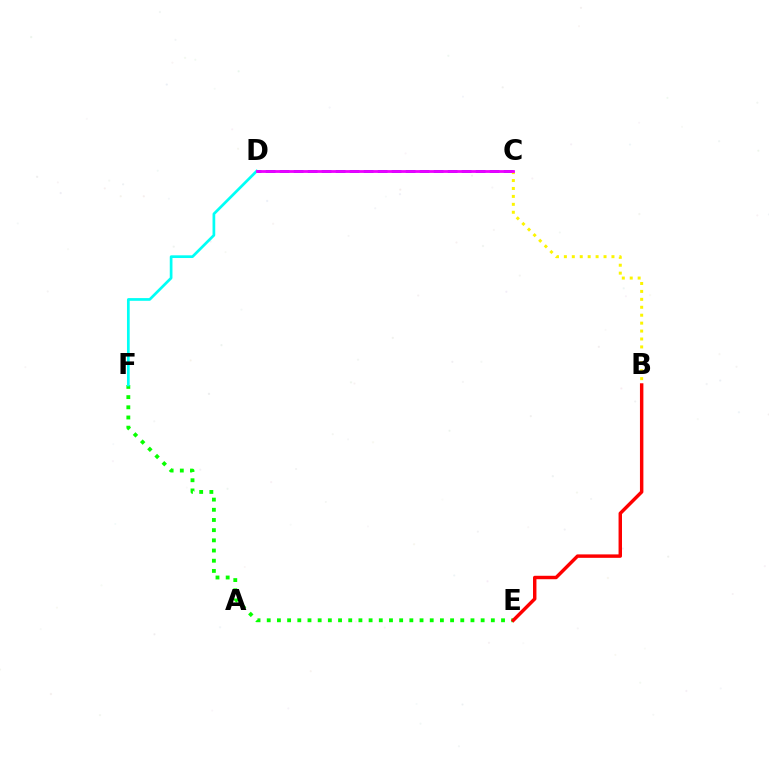{('E', 'F'): [{'color': '#08ff00', 'line_style': 'dotted', 'thickness': 2.77}], ('D', 'F'): [{'color': '#00fff6', 'line_style': 'solid', 'thickness': 1.95}], ('C', 'D'): [{'color': '#0010ff', 'line_style': 'dashed', 'thickness': 1.9}, {'color': '#ee00ff', 'line_style': 'solid', 'thickness': 2.01}], ('B', 'E'): [{'color': '#ff0000', 'line_style': 'solid', 'thickness': 2.48}], ('B', 'C'): [{'color': '#fcf500', 'line_style': 'dotted', 'thickness': 2.15}]}